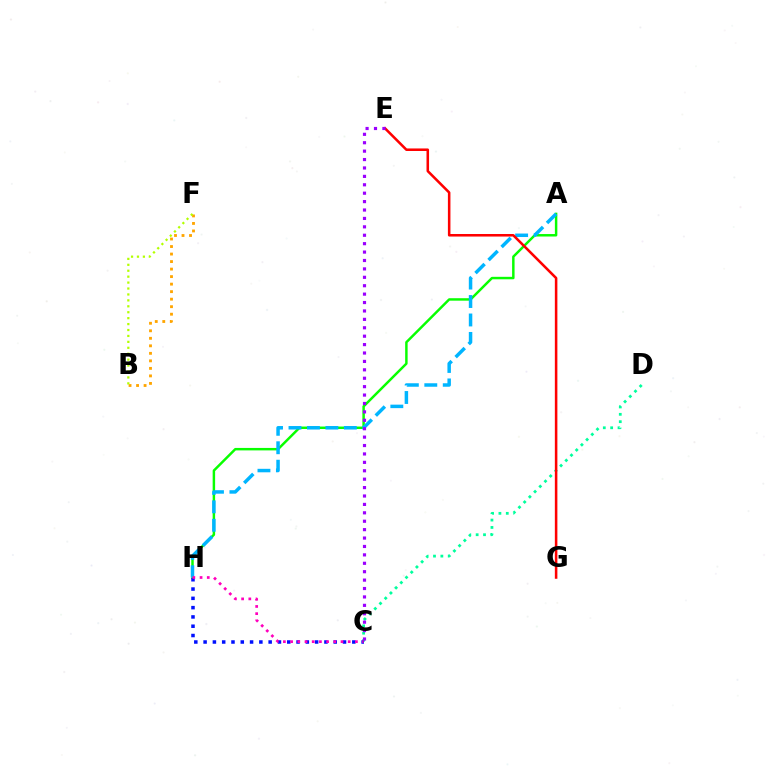{('C', 'D'): [{'color': '#00ff9d', 'line_style': 'dotted', 'thickness': 2.0}], ('B', 'F'): [{'color': '#ffa500', 'line_style': 'dotted', 'thickness': 2.04}, {'color': '#b3ff00', 'line_style': 'dotted', 'thickness': 1.61}], ('A', 'H'): [{'color': '#08ff00', 'line_style': 'solid', 'thickness': 1.78}, {'color': '#00b5ff', 'line_style': 'dashed', 'thickness': 2.51}], ('E', 'G'): [{'color': '#ff0000', 'line_style': 'solid', 'thickness': 1.83}], ('C', 'H'): [{'color': '#0010ff', 'line_style': 'dotted', 'thickness': 2.53}, {'color': '#ff00bd', 'line_style': 'dotted', 'thickness': 1.96}], ('C', 'E'): [{'color': '#9b00ff', 'line_style': 'dotted', 'thickness': 2.29}]}